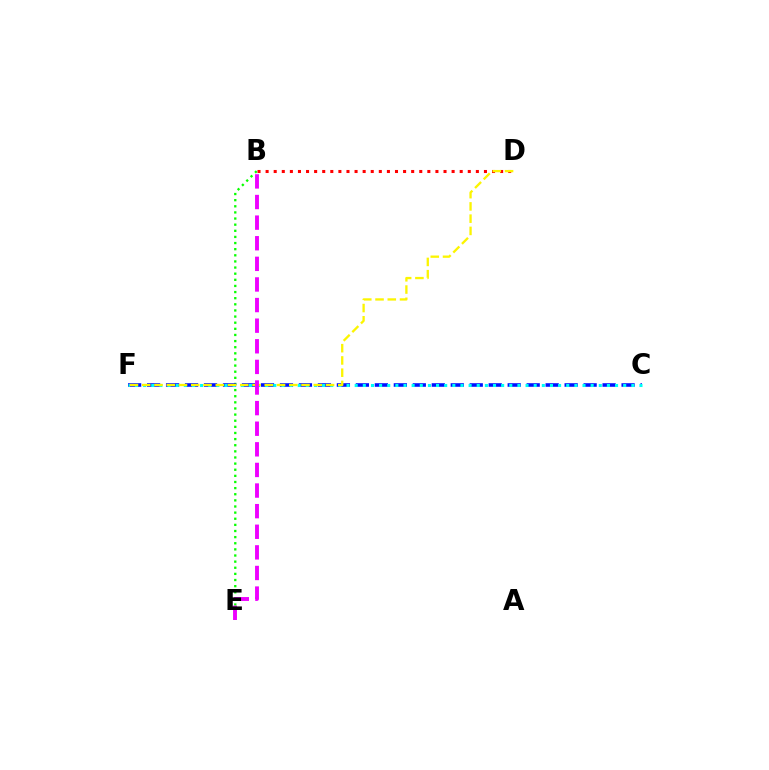{('B', 'E'): [{'color': '#08ff00', 'line_style': 'dotted', 'thickness': 1.66}, {'color': '#ee00ff', 'line_style': 'dashed', 'thickness': 2.8}], ('B', 'D'): [{'color': '#ff0000', 'line_style': 'dotted', 'thickness': 2.2}], ('C', 'F'): [{'color': '#0010ff', 'line_style': 'dashed', 'thickness': 2.58}, {'color': '#00fff6', 'line_style': 'dotted', 'thickness': 2.21}], ('D', 'F'): [{'color': '#fcf500', 'line_style': 'dashed', 'thickness': 1.66}]}